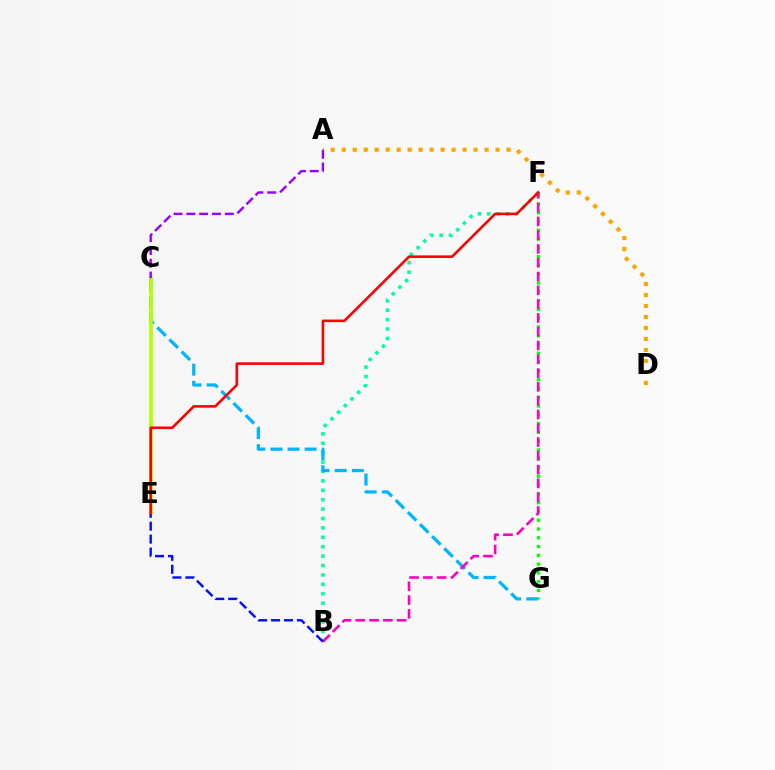{('A', 'D'): [{'color': '#ffa500', 'line_style': 'dotted', 'thickness': 2.99}], ('F', 'G'): [{'color': '#08ff00', 'line_style': 'dotted', 'thickness': 2.39}], ('B', 'F'): [{'color': '#00ff9d', 'line_style': 'dotted', 'thickness': 2.56}, {'color': '#ff00bd', 'line_style': 'dashed', 'thickness': 1.87}], ('C', 'G'): [{'color': '#00b5ff', 'line_style': 'dashed', 'thickness': 2.33}], ('C', 'E'): [{'color': '#b3ff00', 'line_style': 'solid', 'thickness': 2.62}], ('A', 'C'): [{'color': '#9b00ff', 'line_style': 'dashed', 'thickness': 1.74}], ('B', 'E'): [{'color': '#0010ff', 'line_style': 'dashed', 'thickness': 1.76}], ('E', 'F'): [{'color': '#ff0000', 'line_style': 'solid', 'thickness': 1.87}]}